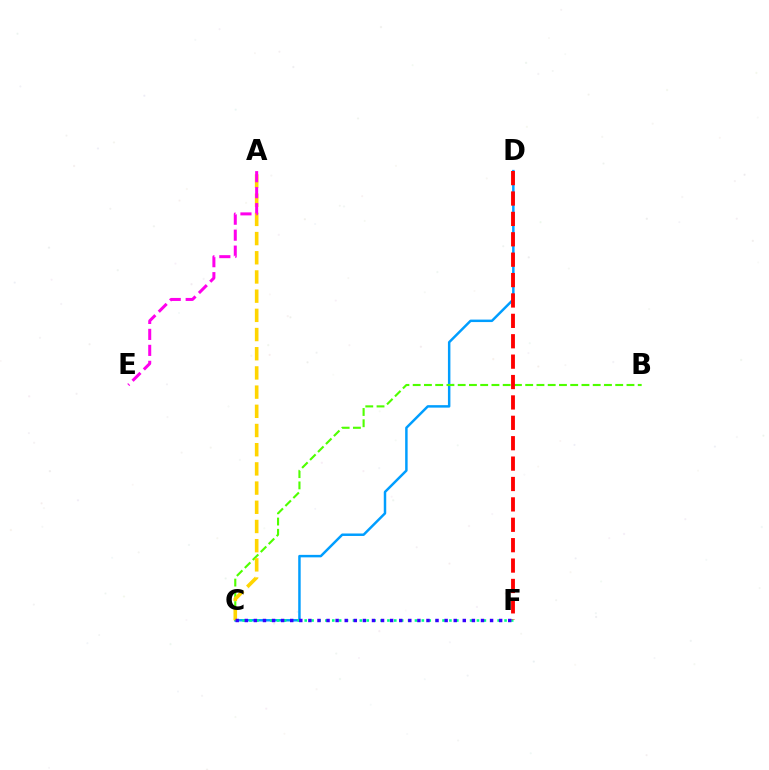{('C', 'D'): [{'color': '#009eff', 'line_style': 'solid', 'thickness': 1.78}], ('C', 'F'): [{'color': '#00ff86', 'line_style': 'dotted', 'thickness': 1.87}, {'color': '#3700ff', 'line_style': 'dotted', 'thickness': 2.47}], ('B', 'C'): [{'color': '#4fff00', 'line_style': 'dashed', 'thickness': 1.53}], ('A', 'C'): [{'color': '#ffd500', 'line_style': 'dashed', 'thickness': 2.61}], ('A', 'E'): [{'color': '#ff00ed', 'line_style': 'dashed', 'thickness': 2.17}], ('D', 'F'): [{'color': '#ff0000', 'line_style': 'dashed', 'thickness': 2.77}]}